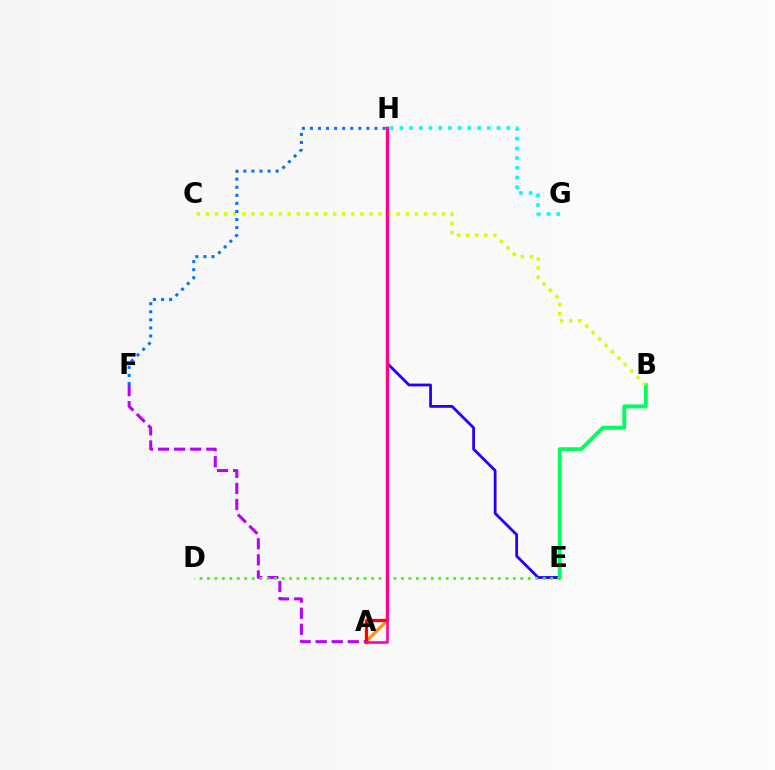{('A', 'H'): [{'color': '#ff9400', 'line_style': 'solid', 'thickness': 2.31}, {'color': '#ff0000', 'line_style': 'solid', 'thickness': 2.36}, {'color': '#ff00ac', 'line_style': 'solid', 'thickness': 1.88}], ('A', 'F'): [{'color': '#b900ff', 'line_style': 'dashed', 'thickness': 2.18}], ('G', 'H'): [{'color': '#00fff6', 'line_style': 'dotted', 'thickness': 2.64}], ('E', 'H'): [{'color': '#2500ff', 'line_style': 'solid', 'thickness': 2.02}], ('B', 'E'): [{'color': '#00ff5c', 'line_style': 'solid', 'thickness': 2.8}], ('D', 'E'): [{'color': '#3dff00', 'line_style': 'dotted', 'thickness': 2.03}], ('B', 'C'): [{'color': '#d1ff00', 'line_style': 'dotted', 'thickness': 2.47}], ('F', 'H'): [{'color': '#0074ff', 'line_style': 'dotted', 'thickness': 2.19}]}